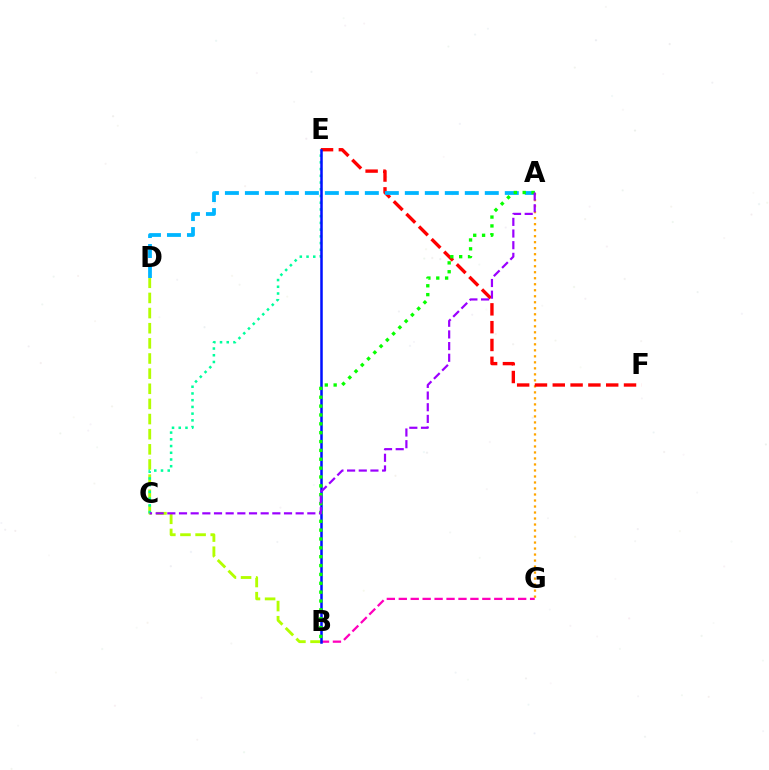{('A', 'G'): [{'color': '#ffa500', 'line_style': 'dotted', 'thickness': 1.63}], ('B', 'D'): [{'color': '#b3ff00', 'line_style': 'dashed', 'thickness': 2.06}], ('E', 'F'): [{'color': '#ff0000', 'line_style': 'dashed', 'thickness': 2.42}], ('B', 'G'): [{'color': '#ff00bd', 'line_style': 'dashed', 'thickness': 1.62}], ('C', 'E'): [{'color': '#00ff9d', 'line_style': 'dotted', 'thickness': 1.83}], ('B', 'E'): [{'color': '#0010ff', 'line_style': 'solid', 'thickness': 1.81}], ('A', 'D'): [{'color': '#00b5ff', 'line_style': 'dashed', 'thickness': 2.72}], ('A', 'B'): [{'color': '#08ff00', 'line_style': 'dotted', 'thickness': 2.41}], ('A', 'C'): [{'color': '#9b00ff', 'line_style': 'dashed', 'thickness': 1.58}]}